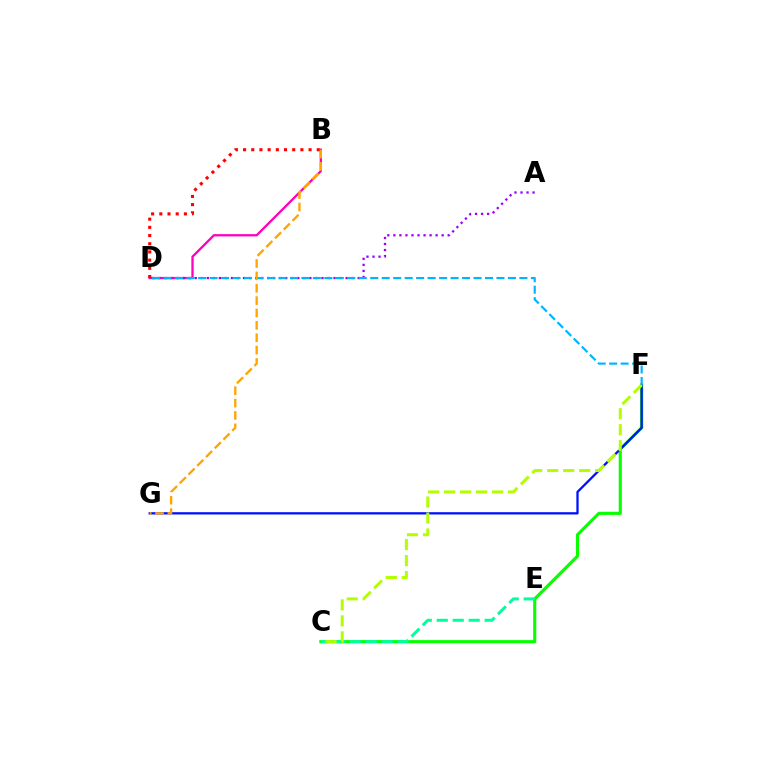{('C', 'F'): [{'color': '#08ff00', 'line_style': 'solid', 'thickness': 2.24}, {'color': '#b3ff00', 'line_style': 'dashed', 'thickness': 2.17}], ('B', 'D'): [{'color': '#ff00bd', 'line_style': 'solid', 'thickness': 1.65}, {'color': '#ff0000', 'line_style': 'dotted', 'thickness': 2.23}], ('A', 'D'): [{'color': '#9b00ff', 'line_style': 'dotted', 'thickness': 1.64}], ('F', 'G'): [{'color': '#0010ff', 'line_style': 'solid', 'thickness': 1.64}], ('C', 'E'): [{'color': '#00ff9d', 'line_style': 'dashed', 'thickness': 2.17}], ('D', 'F'): [{'color': '#00b5ff', 'line_style': 'dashed', 'thickness': 1.56}], ('B', 'G'): [{'color': '#ffa500', 'line_style': 'dashed', 'thickness': 1.68}]}